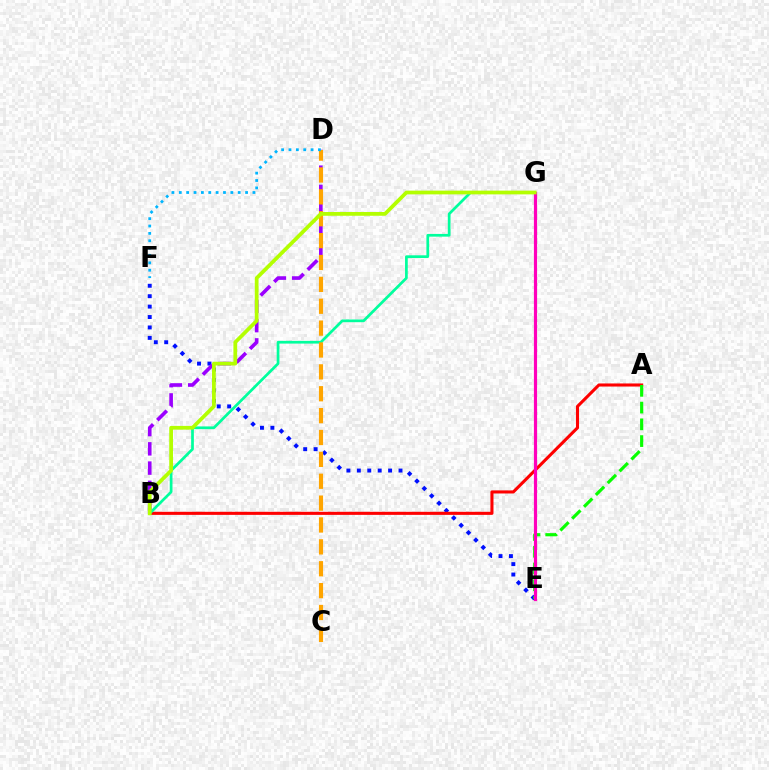{('E', 'F'): [{'color': '#0010ff', 'line_style': 'dotted', 'thickness': 2.83}], ('A', 'B'): [{'color': '#ff0000', 'line_style': 'solid', 'thickness': 2.21}], ('B', 'D'): [{'color': '#9b00ff', 'line_style': 'dashed', 'thickness': 2.62}], ('A', 'E'): [{'color': '#08ff00', 'line_style': 'dashed', 'thickness': 2.28}], ('B', 'G'): [{'color': '#00ff9d', 'line_style': 'solid', 'thickness': 1.96}, {'color': '#b3ff00', 'line_style': 'solid', 'thickness': 2.7}], ('C', 'D'): [{'color': '#ffa500', 'line_style': 'dashed', 'thickness': 2.97}], ('E', 'G'): [{'color': '#ff00bd', 'line_style': 'solid', 'thickness': 2.29}], ('D', 'F'): [{'color': '#00b5ff', 'line_style': 'dotted', 'thickness': 2.0}]}